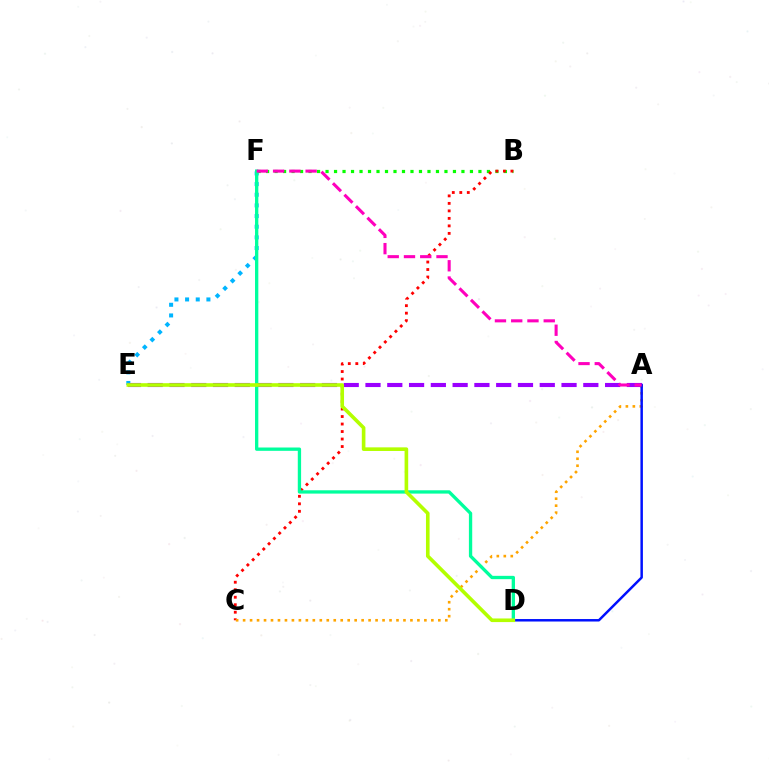{('E', 'F'): [{'color': '#00b5ff', 'line_style': 'dotted', 'thickness': 2.9}], ('B', 'F'): [{'color': '#08ff00', 'line_style': 'dotted', 'thickness': 2.31}], ('A', 'E'): [{'color': '#9b00ff', 'line_style': 'dashed', 'thickness': 2.96}], ('B', 'C'): [{'color': '#ff0000', 'line_style': 'dotted', 'thickness': 2.04}], ('A', 'C'): [{'color': '#ffa500', 'line_style': 'dotted', 'thickness': 1.89}], ('D', 'F'): [{'color': '#00ff9d', 'line_style': 'solid', 'thickness': 2.39}], ('A', 'D'): [{'color': '#0010ff', 'line_style': 'solid', 'thickness': 1.79}], ('D', 'E'): [{'color': '#b3ff00', 'line_style': 'solid', 'thickness': 2.61}], ('A', 'F'): [{'color': '#ff00bd', 'line_style': 'dashed', 'thickness': 2.21}]}